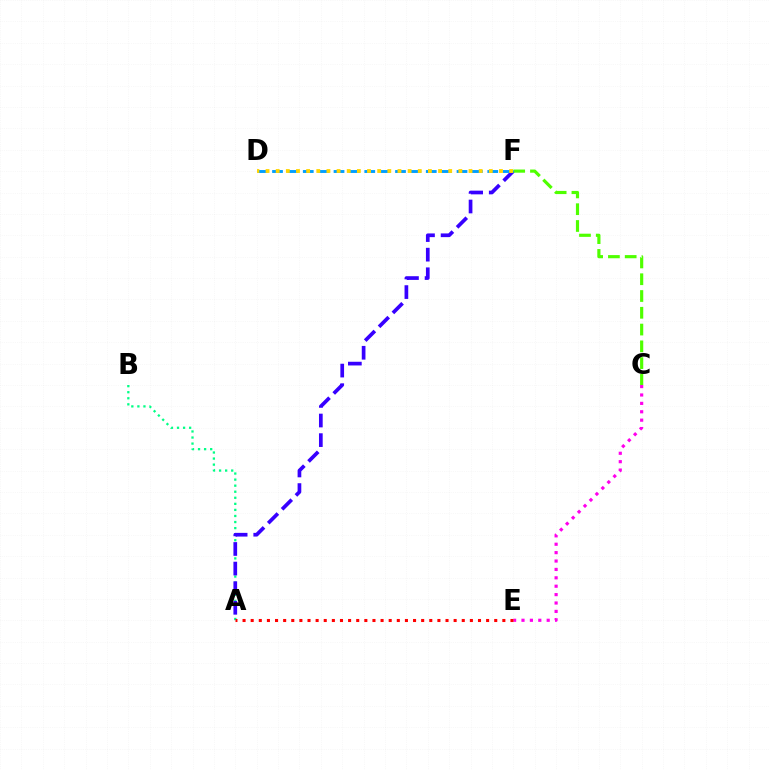{('A', 'B'): [{'color': '#00ff86', 'line_style': 'dotted', 'thickness': 1.65}], ('C', 'E'): [{'color': '#ff00ed', 'line_style': 'dotted', 'thickness': 2.28}], ('A', 'F'): [{'color': '#3700ff', 'line_style': 'dashed', 'thickness': 2.66}], ('C', 'F'): [{'color': '#4fff00', 'line_style': 'dashed', 'thickness': 2.28}], ('D', 'F'): [{'color': '#009eff', 'line_style': 'dashed', 'thickness': 2.09}, {'color': '#ffd500', 'line_style': 'dotted', 'thickness': 2.76}], ('A', 'E'): [{'color': '#ff0000', 'line_style': 'dotted', 'thickness': 2.21}]}